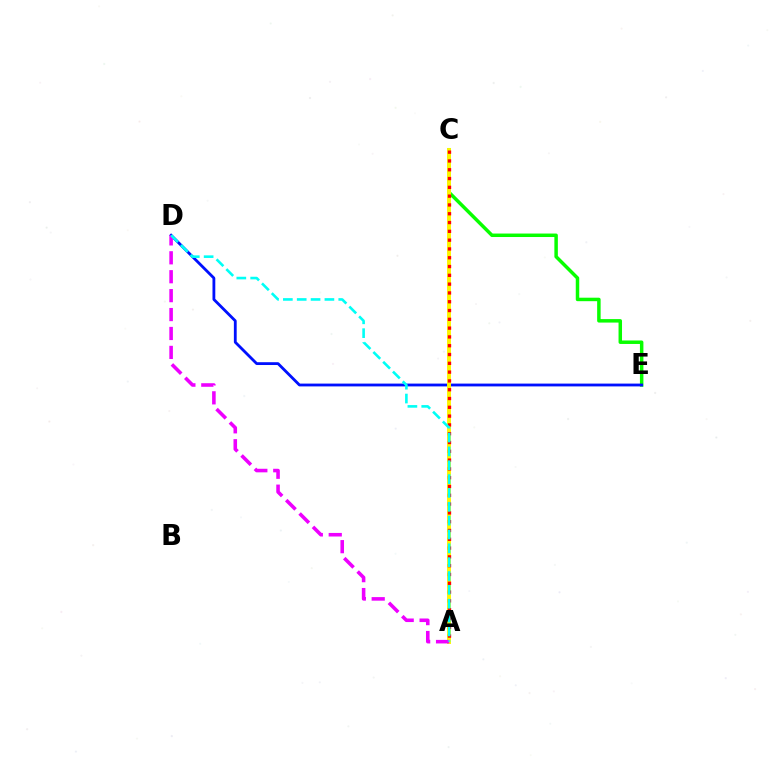{('C', 'E'): [{'color': '#08ff00', 'line_style': 'solid', 'thickness': 2.51}], ('D', 'E'): [{'color': '#0010ff', 'line_style': 'solid', 'thickness': 2.02}], ('A', 'C'): [{'color': '#fcf500', 'line_style': 'solid', 'thickness': 2.83}, {'color': '#ff0000', 'line_style': 'dotted', 'thickness': 2.39}], ('A', 'D'): [{'color': '#ee00ff', 'line_style': 'dashed', 'thickness': 2.57}, {'color': '#00fff6', 'line_style': 'dashed', 'thickness': 1.88}]}